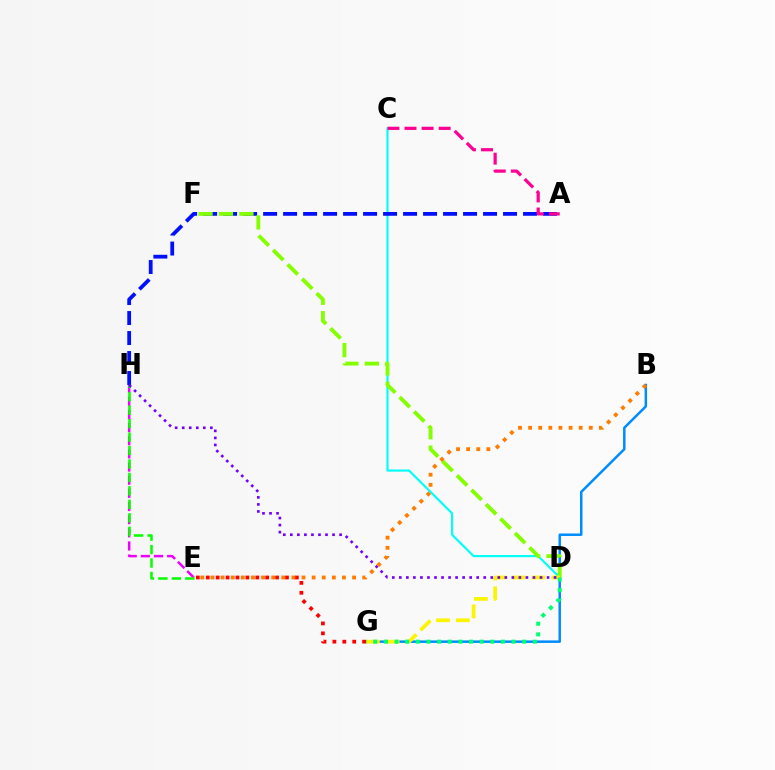{('B', 'G'): [{'color': '#008cff', 'line_style': 'solid', 'thickness': 1.8}], ('C', 'D'): [{'color': '#00fff6', 'line_style': 'solid', 'thickness': 1.55}], ('A', 'H'): [{'color': '#0010ff', 'line_style': 'dashed', 'thickness': 2.72}], ('E', 'H'): [{'color': '#ee00ff', 'line_style': 'dashed', 'thickness': 1.79}, {'color': '#08ff00', 'line_style': 'dashed', 'thickness': 1.83}], ('D', 'F'): [{'color': '#84ff00', 'line_style': 'dashed', 'thickness': 2.78}], ('A', 'C'): [{'color': '#ff0094', 'line_style': 'dashed', 'thickness': 2.32}], ('D', 'G'): [{'color': '#fcf500', 'line_style': 'dashed', 'thickness': 2.68}, {'color': '#00ff74', 'line_style': 'dotted', 'thickness': 2.89}], ('E', 'G'): [{'color': '#ff0000', 'line_style': 'dotted', 'thickness': 2.69}], ('D', 'H'): [{'color': '#7200ff', 'line_style': 'dotted', 'thickness': 1.91}], ('B', 'E'): [{'color': '#ff7c00', 'line_style': 'dotted', 'thickness': 2.75}]}